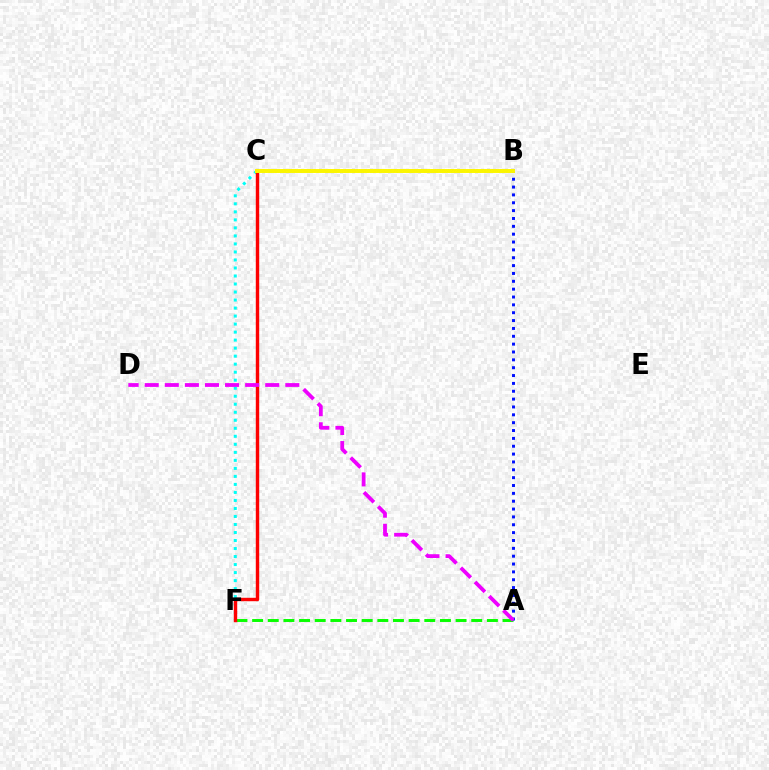{('A', 'F'): [{'color': '#08ff00', 'line_style': 'dashed', 'thickness': 2.13}], ('C', 'F'): [{'color': '#00fff6', 'line_style': 'dotted', 'thickness': 2.18}, {'color': '#ff0000', 'line_style': 'solid', 'thickness': 2.46}], ('A', 'B'): [{'color': '#0010ff', 'line_style': 'dotted', 'thickness': 2.13}], ('A', 'D'): [{'color': '#ee00ff', 'line_style': 'dashed', 'thickness': 2.73}], ('B', 'C'): [{'color': '#fcf500', 'line_style': 'solid', 'thickness': 2.85}]}